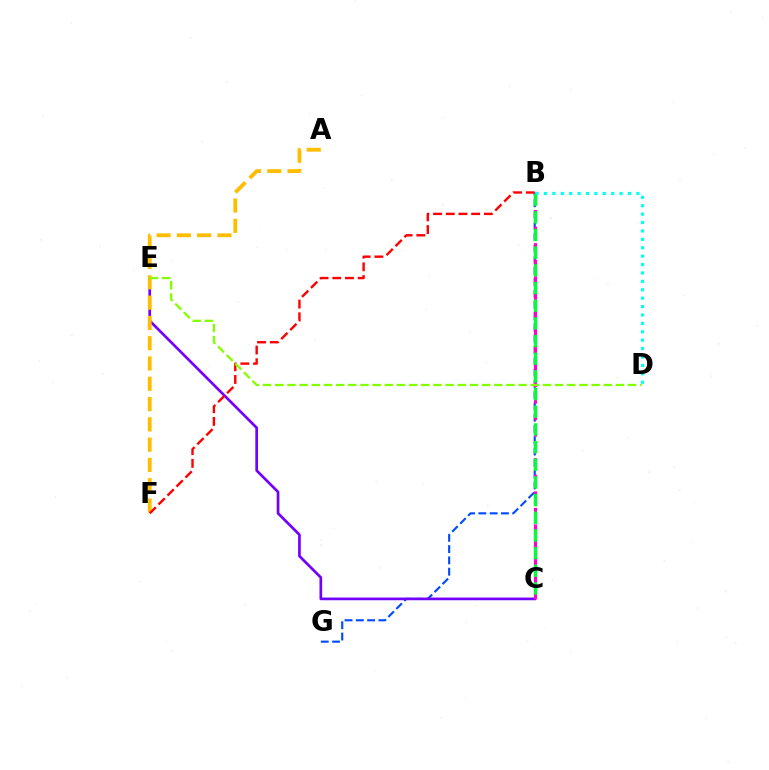{('B', 'G'): [{'color': '#004bff', 'line_style': 'dashed', 'thickness': 1.53}], ('C', 'E'): [{'color': '#7200ff', 'line_style': 'solid', 'thickness': 1.93}], ('A', 'F'): [{'color': '#ffbd00', 'line_style': 'dashed', 'thickness': 2.76}], ('B', 'C'): [{'color': '#ff00cf', 'line_style': 'dashed', 'thickness': 2.25}, {'color': '#00ff39', 'line_style': 'dashed', 'thickness': 2.4}], ('B', 'F'): [{'color': '#ff0000', 'line_style': 'dashed', 'thickness': 1.73}], ('D', 'E'): [{'color': '#84ff00', 'line_style': 'dashed', 'thickness': 1.65}], ('B', 'D'): [{'color': '#00fff6', 'line_style': 'dotted', 'thickness': 2.28}]}